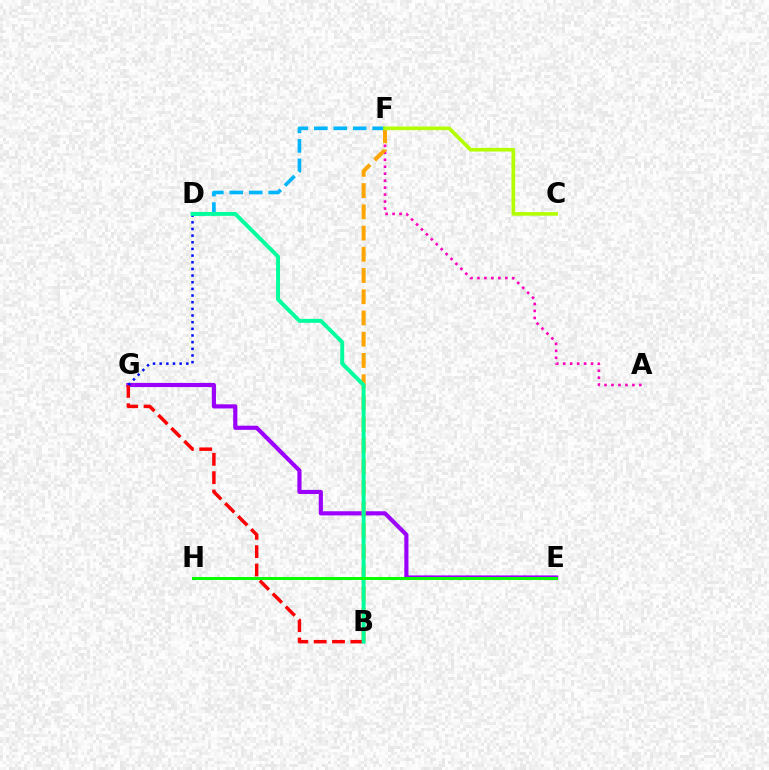{('E', 'G'): [{'color': '#9b00ff', 'line_style': 'solid', 'thickness': 2.99}], ('A', 'F'): [{'color': '#ff00bd', 'line_style': 'dotted', 'thickness': 1.89}], ('B', 'F'): [{'color': '#ffa500', 'line_style': 'dashed', 'thickness': 2.88}], ('D', 'F'): [{'color': '#00b5ff', 'line_style': 'dashed', 'thickness': 2.64}], ('B', 'G'): [{'color': '#ff0000', 'line_style': 'dashed', 'thickness': 2.49}], ('C', 'F'): [{'color': '#b3ff00', 'line_style': 'solid', 'thickness': 2.63}], ('D', 'G'): [{'color': '#0010ff', 'line_style': 'dotted', 'thickness': 1.81}], ('B', 'D'): [{'color': '#00ff9d', 'line_style': 'solid', 'thickness': 2.84}], ('E', 'H'): [{'color': '#08ff00', 'line_style': 'solid', 'thickness': 2.14}]}